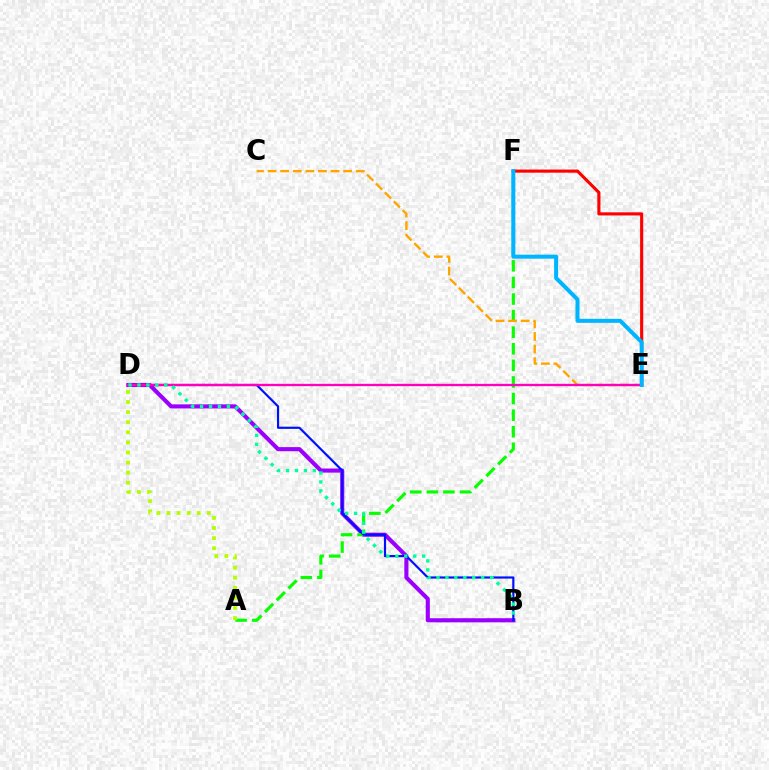{('B', 'D'): [{'color': '#9b00ff', 'line_style': 'solid', 'thickness': 2.96}, {'color': '#0010ff', 'line_style': 'solid', 'thickness': 1.57}, {'color': '#00ff9d', 'line_style': 'dotted', 'thickness': 2.43}], ('A', 'F'): [{'color': '#08ff00', 'line_style': 'dashed', 'thickness': 2.25}], ('E', 'F'): [{'color': '#ff0000', 'line_style': 'solid', 'thickness': 2.25}, {'color': '#00b5ff', 'line_style': 'solid', 'thickness': 2.89}], ('C', 'E'): [{'color': '#ffa500', 'line_style': 'dashed', 'thickness': 1.71}], ('D', 'E'): [{'color': '#ff00bd', 'line_style': 'solid', 'thickness': 1.68}], ('A', 'D'): [{'color': '#b3ff00', 'line_style': 'dotted', 'thickness': 2.74}]}